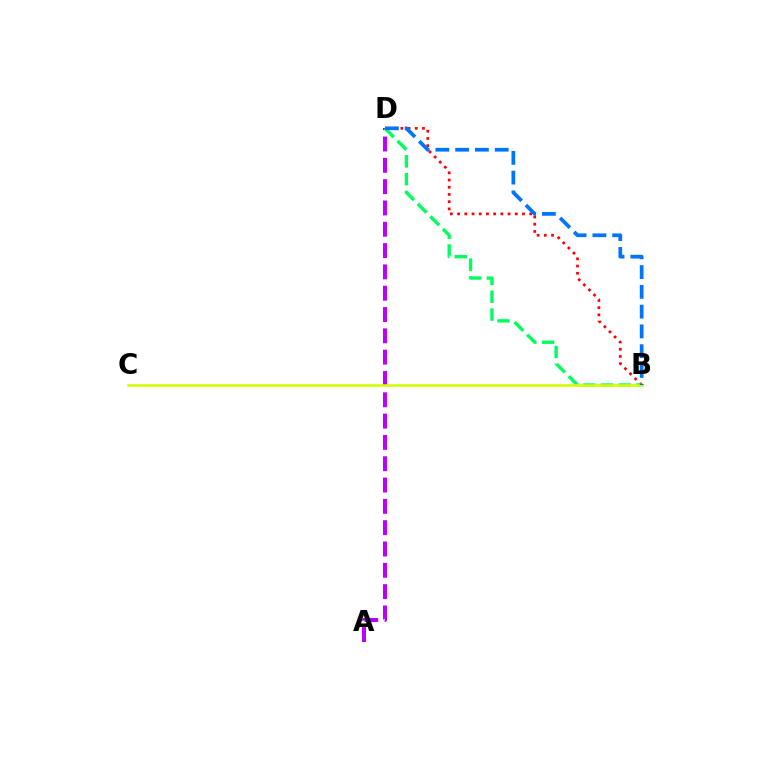{('B', 'D'): [{'color': '#ff0000', 'line_style': 'dotted', 'thickness': 1.96}, {'color': '#00ff5c', 'line_style': 'dashed', 'thickness': 2.42}, {'color': '#0074ff', 'line_style': 'dashed', 'thickness': 2.69}], ('A', 'D'): [{'color': '#b900ff', 'line_style': 'dashed', 'thickness': 2.9}], ('B', 'C'): [{'color': '#d1ff00', 'line_style': 'solid', 'thickness': 1.86}]}